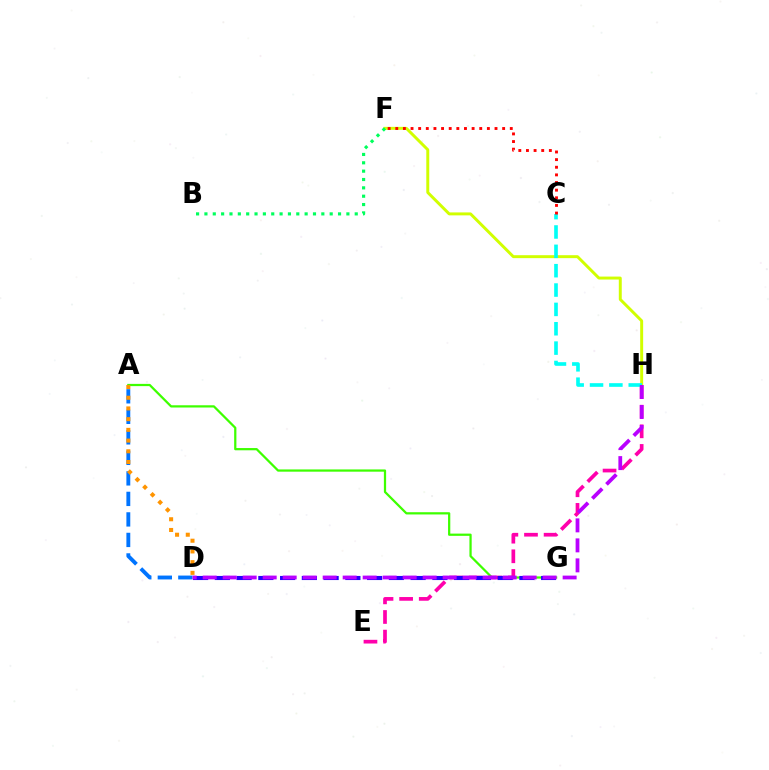{('A', 'D'): [{'color': '#0074ff', 'line_style': 'dashed', 'thickness': 2.79}, {'color': '#ff9400', 'line_style': 'dotted', 'thickness': 2.91}], ('A', 'G'): [{'color': '#3dff00', 'line_style': 'solid', 'thickness': 1.61}], ('F', 'H'): [{'color': '#d1ff00', 'line_style': 'solid', 'thickness': 2.13}], ('E', 'H'): [{'color': '#ff00ac', 'line_style': 'dashed', 'thickness': 2.66}], ('C', 'H'): [{'color': '#00fff6', 'line_style': 'dashed', 'thickness': 2.63}], ('C', 'F'): [{'color': '#ff0000', 'line_style': 'dotted', 'thickness': 2.07}], ('B', 'F'): [{'color': '#00ff5c', 'line_style': 'dotted', 'thickness': 2.27}], ('D', 'G'): [{'color': '#2500ff', 'line_style': 'dashed', 'thickness': 2.96}], ('D', 'H'): [{'color': '#b900ff', 'line_style': 'dashed', 'thickness': 2.72}]}